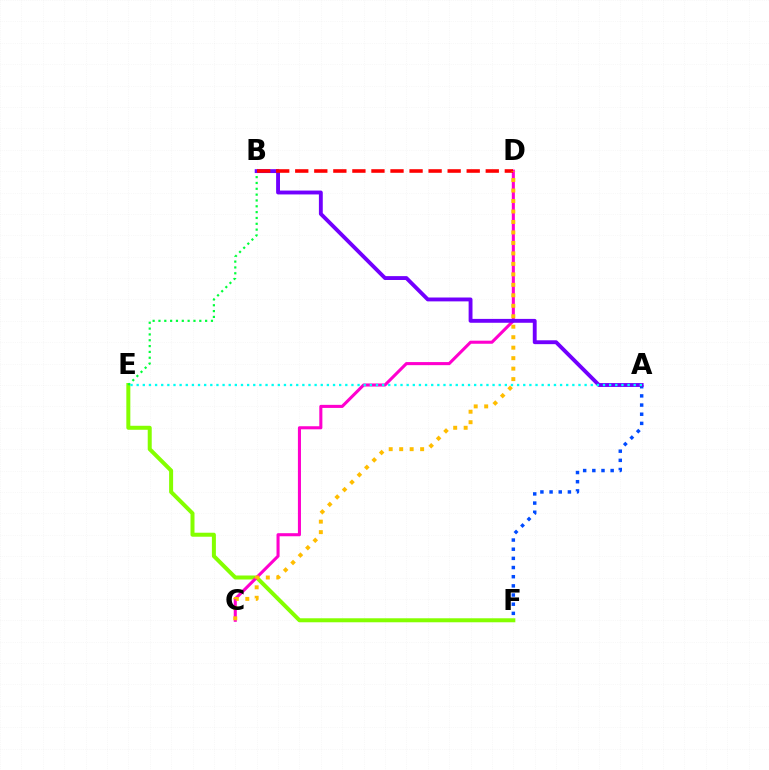{('A', 'F'): [{'color': '#004bff', 'line_style': 'dotted', 'thickness': 2.49}], ('E', 'F'): [{'color': '#84ff00', 'line_style': 'solid', 'thickness': 2.88}], ('C', 'D'): [{'color': '#ff00cf', 'line_style': 'solid', 'thickness': 2.21}, {'color': '#ffbd00', 'line_style': 'dotted', 'thickness': 2.85}], ('B', 'E'): [{'color': '#00ff39', 'line_style': 'dotted', 'thickness': 1.58}], ('A', 'B'): [{'color': '#7200ff', 'line_style': 'solid', 'thickness': 2.79}], ('B', 'D'): [{'color': '#ff0000', 'line_style': 'dashed', 'thickness': 2.59}], ('A', 'E'): [{'color': '#00fff6', 'line_style': 'dotted', 'thickness': 1.67}]}